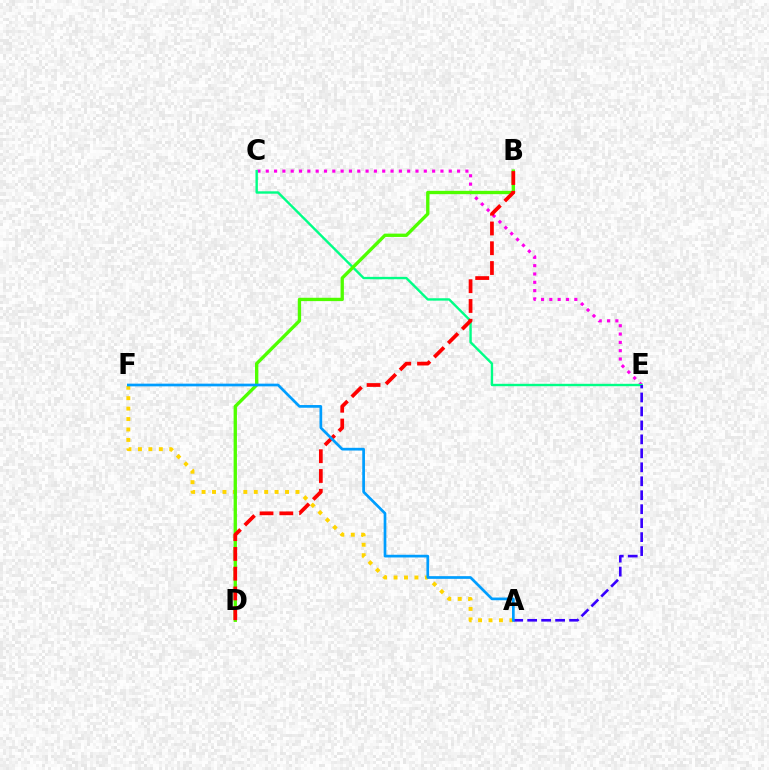{('C', 'E'): [{'color': '#ff00ed', 'line_style': 'dotted', 'thickness': 2.26}, {'color': '#00ff86', 'line_style': 'solid', 'thickness': 1.72}], ('A', 'F'): [{'color': '#ffd500', 'line_style': 'dotted', 'thickness': 2.83}, {'color': '#009eff', 'line_style': 'solid', 'thickness': 1.95}], ('B', 'D'): [{'color': '#4fff00', 'line_style': 'solid', 'thickness': 2.4}, {'color': '#ff0000', 'line_style': 'dashed', 'thickness': 2.69}], ('A', 'E'): [{'color': '#3700ff', 'line_style': 'dashed', 'thickness': 1.9}]}